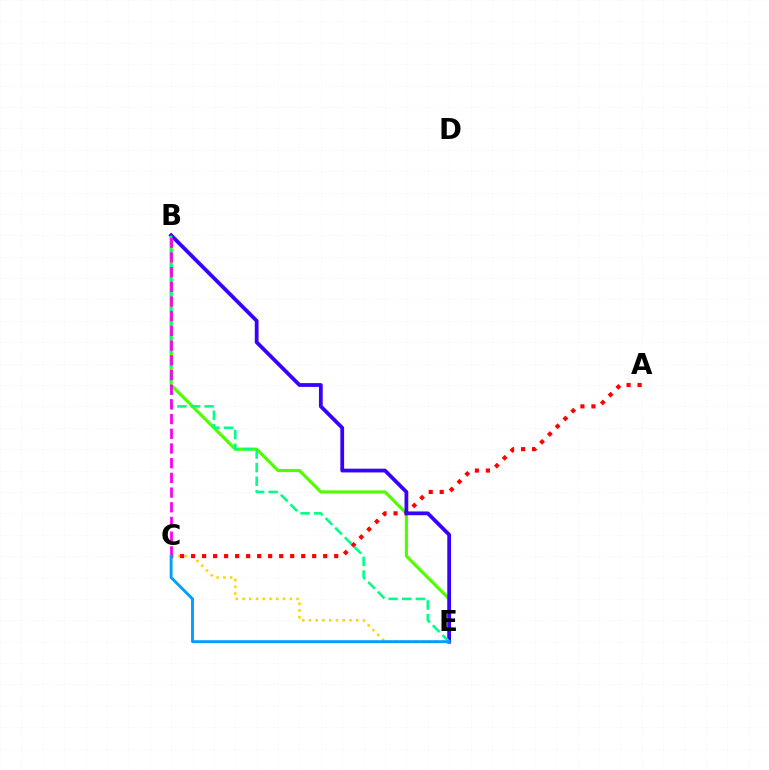{('C', 'E'): [{'color': '#ffd500', 'line_style': 'dotted', 'thickness': 1.84}, {'color': '#009eff', 'line_style': 'solid', 'thickness': 2.07}], ('B', 'E'): [{'color': '#4fff00', 'line_style': 'solid', 'thickness': 2.27}, {'color': '#3700ff', 'line_style': 'solid', 'thickness': 2.71}, {'color': '#00ff86', 'line_style': 'dashed', 'thickness': 1.85}], ('A', 'C'): [{'color': '#ff0000', 'line_style': 'dotted', 'thickness': 2.99}], ('B', 'C'): [{'color': '#ff00ed', 'line_style': 'dashed', 'thickness': 2.0}]}